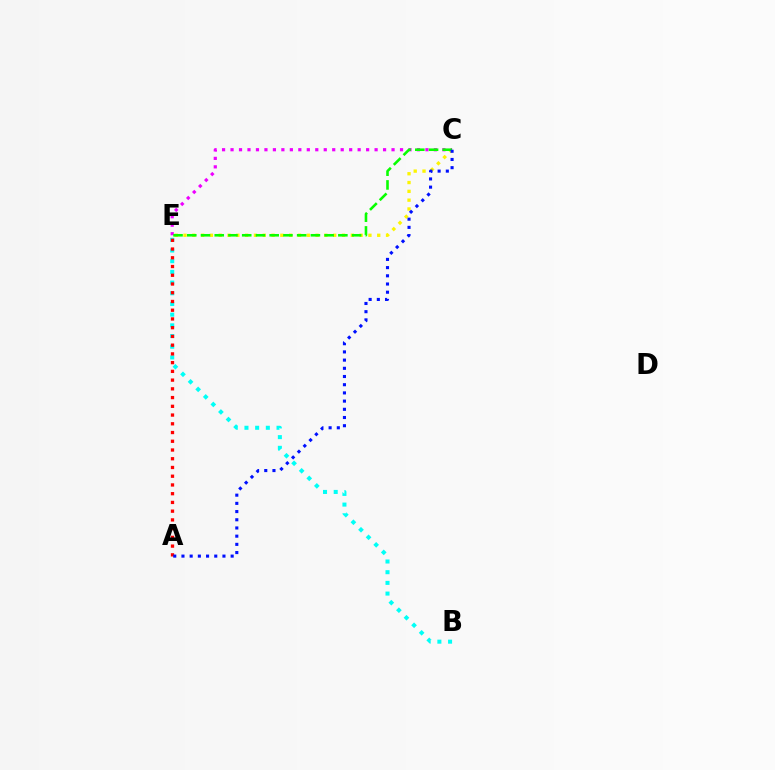{('C', 'E'): [{'color': '#ee00ff', 'line_style': 'dotted', 'thickness': 2.3}, {'color': '#fcf500', 'line_style': 'dotted', 'thickness': 2.39}, {'color': '#08ff00', 'line_style': 'dashed', 'thickness': 1.87}], ('B', 'E'): [{'color': '#00fff6', 'line_style': 'dotted', 'thickness': 2.9}], ('A', 'E'): [{'color': '#ff0000', 'line_style': 'dotted', 'thickness': 2.37}], ('A', 'C'): [{'color': '#0010ff', 'line_style': 'dotted', 'thickness': 2.23}]}